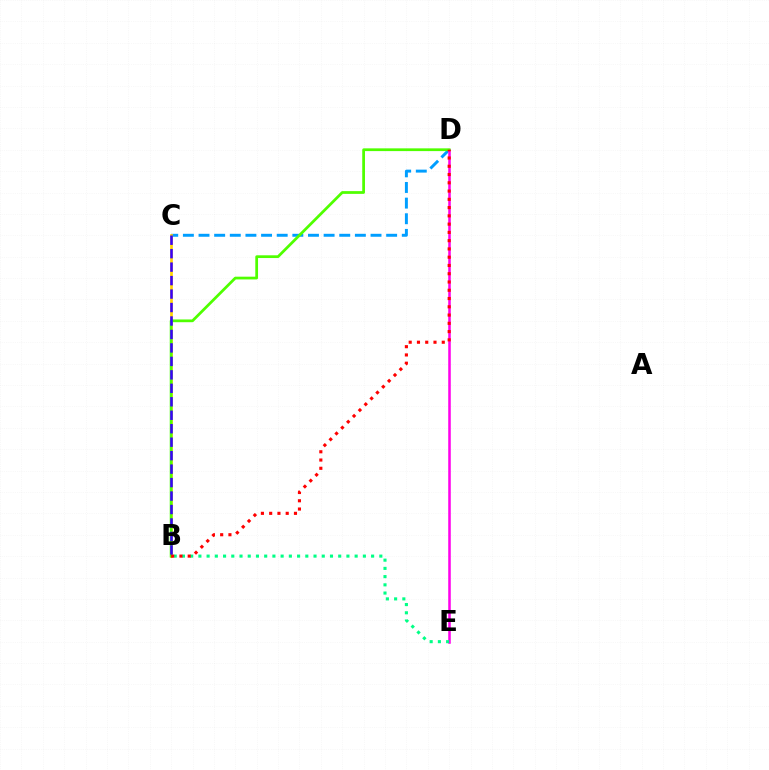{('C', 'D'): [{'color': '#009eff', 'line_style': 'dashed', 'thickness': 2.12}], ('D', 'E'): [{'color': '#ff00ed', 'line_style': 'solid', 'thickness': 1.83}], ('B', 'C'): [{'color': '#ffd500', 'line_style': 'solid', 'thickness': 1.93}, {'color': '#3700ff', 'line_style': 'dashed', 'thickness': 1.83}], ('B', 'D'): [{'color': '#4fff00', 'line_style': 'solid', 'thickness': 1.98}, {'color': '#ff0000', 'line_style': 'dotted', 'thickness': 2.25}], ('B', 'E'): [{'color': '#00ff86', 'line_style': 'dotted', 'thickness': 2.23}]}